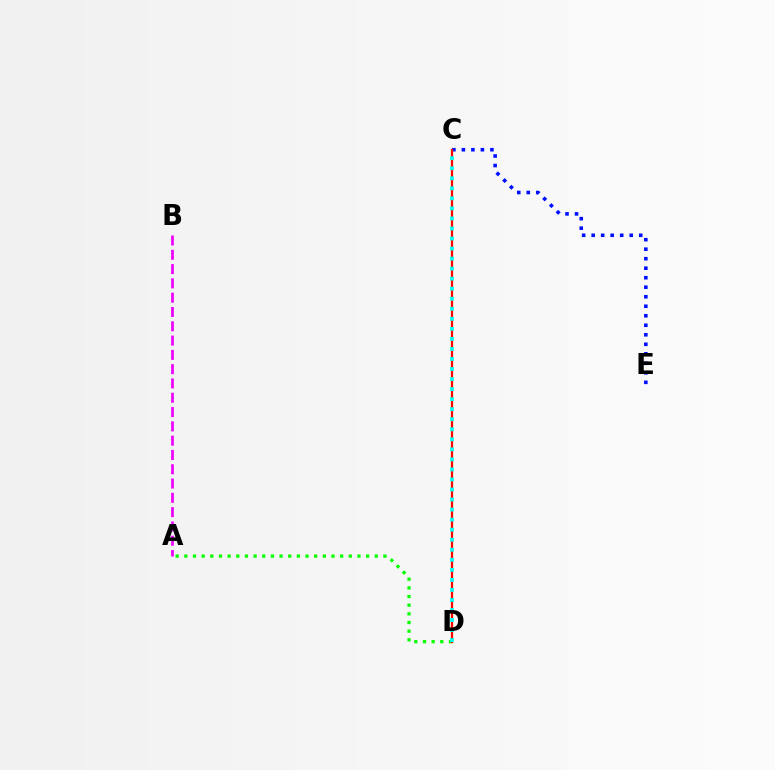{('C', 'E'): [{'color': '#0010ff', 'line_style': 'dotted', 'thickness': 2.58}], ('C', 'D'): [{'color': '#fcf500', 'line_style': 'solid', 'thickness': 1.58}, {'color': '#ff0000', 'line_style': 'solid', 'thickness': 1.56}, {'color': '#00fff6', 'line_style': 'dotted', 'thickness': 2.73}], ('A', 'D'): [{'color': '#08ff00', 'line_style': 'dotted', 'thickness': 2.35}], ('A', 'B'): [{'color': '#ee00ff', 'line_style': 'dashed', 'thickness': 1.94}]}